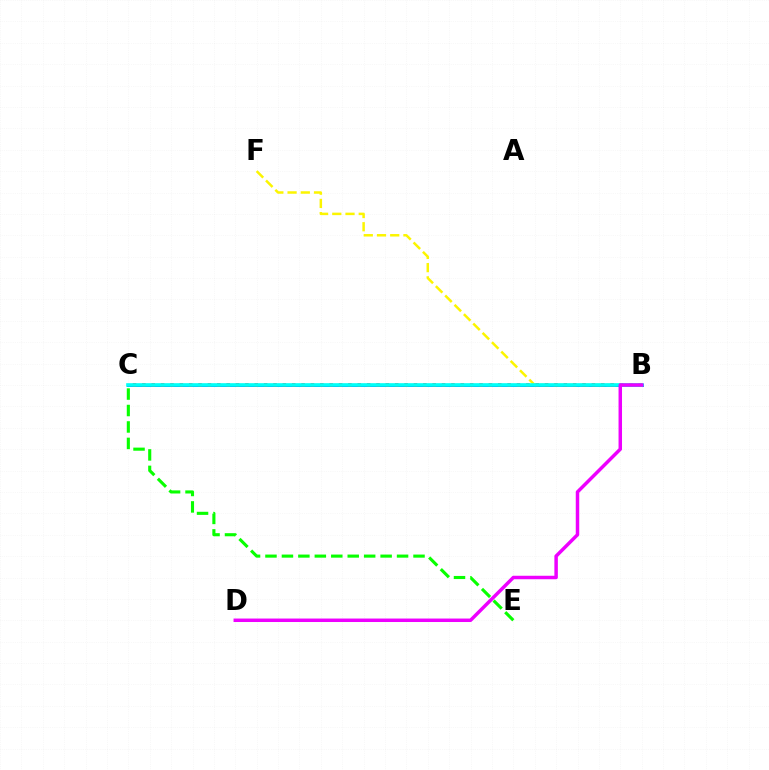{('B', 'C'): [{'color': '#0010ff', 'line_style': 'solid', 'thickness': 2.15}, {'color': '#ff0000', 'line_style': 'dotted', 'thickness': 2.54}, {'color': '#00fff6', 'line_style': 'solid', 'thickness': 2.63}], ('B', 'F'): [{'color': '#fcf500', 'line_style': 'dashed', 'thickness': 1.8}], ('B', 'D'): [{'color': '#ee00ff', 'line_style': 'solid', 'thickness': 2.5}], ('C', 'E'): [{'color': '#08ff00', 'line_style': 'dashed', 'thickness': 2.23}]}